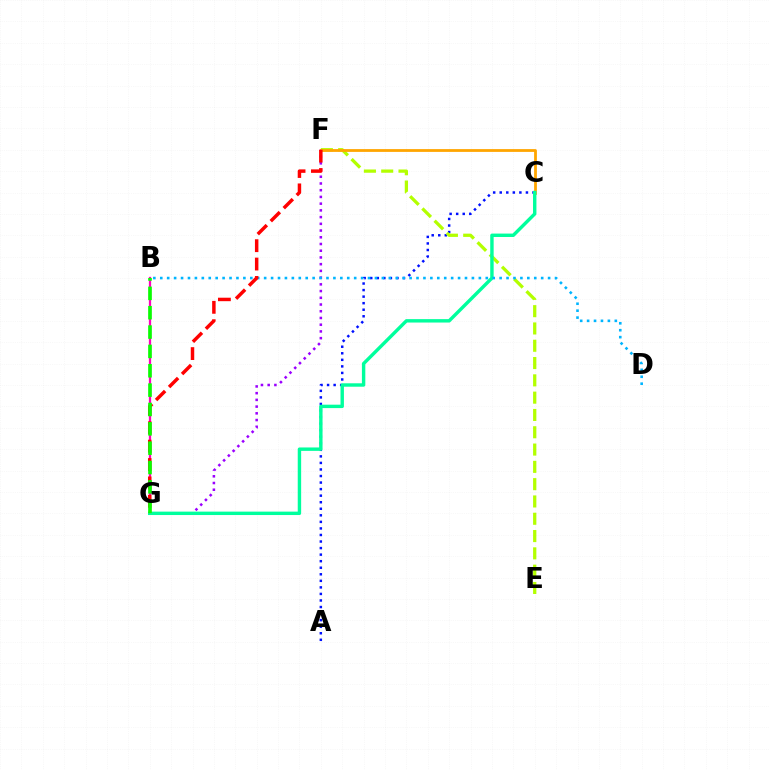{('A', 'C'): [{'color': '#0010ff', 'line_style': 'dotted', 'thickness': 1.78}], ('F', 'G'): [{'color': '#9b00ff', 'line_style': 'dotted', 'thickness': 1.83}, {'color': '#ff0000', 'line_style': 'dashed', 'thickness': 2.5}], ('B', 'G'): [{'color': '#ff00bd', 'line_style': 'solid', 'thickness': 1.63}, {'color': '#08ff00', 'line_style': 'dashed', 'thickness': 2.63}], ('E', 'F'): [{'color': '#b3ff00', 'line_style': 'dashed', 'thickness': 2.35}], ('C', 'F'): [{'color': '#ffa500', 'line_style': 'solid', 'thickness': 2.01}], ('C', 'G'): [{'color': '#00ff9d', 'line_style': 'solid', 'thickness': 2.46}], ('B', 'D'): [{'color': '#00b5ff', 'line_style': 'dotted', 'thickness': 1.88}]}